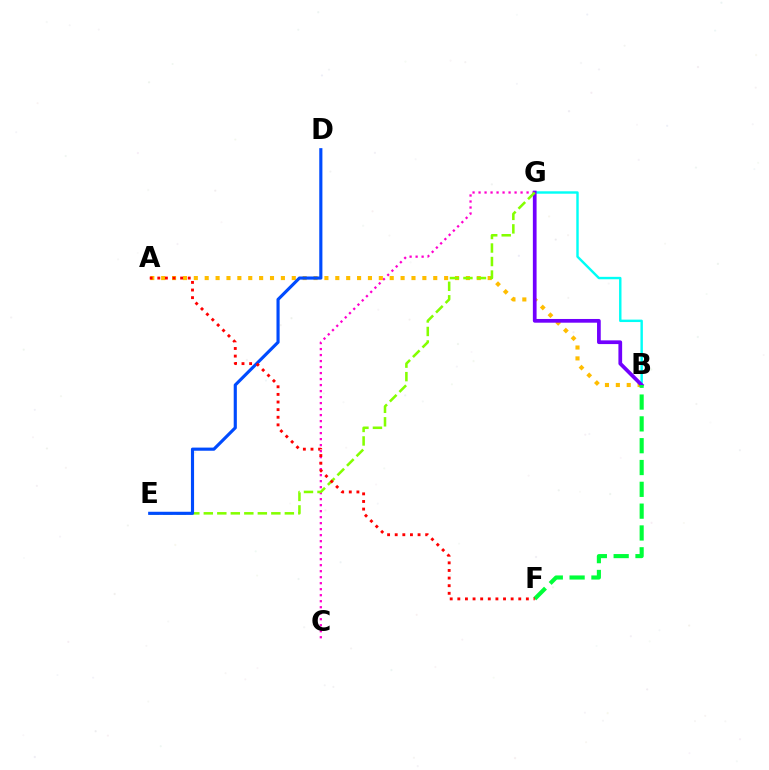{('C', 'G'): [{'color': '#ff00cf', 'line_style': 'dotted', 'thickness': 1.63}], ('B', 'G'): [{'color': '#00fff6', 'line_style': 'solid', 'thickness': 1.75}, {'color': '#7200ff', 'line_style': 'solid', 'thickness': 2.68}], ('A', 'B'): [{'color': '#ffbd00', 'line_style': 'dotted', 'thickness': 2.96}], ('E', 'G'): [{'color': '#84ff00', 'line_style': 'dashed', 'thickness': 1.84}], ('B', 'F'): [{'color': '#00ff39', 'line_style': 'dashed', 'thickness': 2.96}], ('D', 'E'): [{'color': '#004bff', 'line_style': 'solid', 'thickness': 2.26}], ('A', 'F'): [{'color': '#ff0000', 'line_style': 'dotted', 'thickness': 2.07}]}